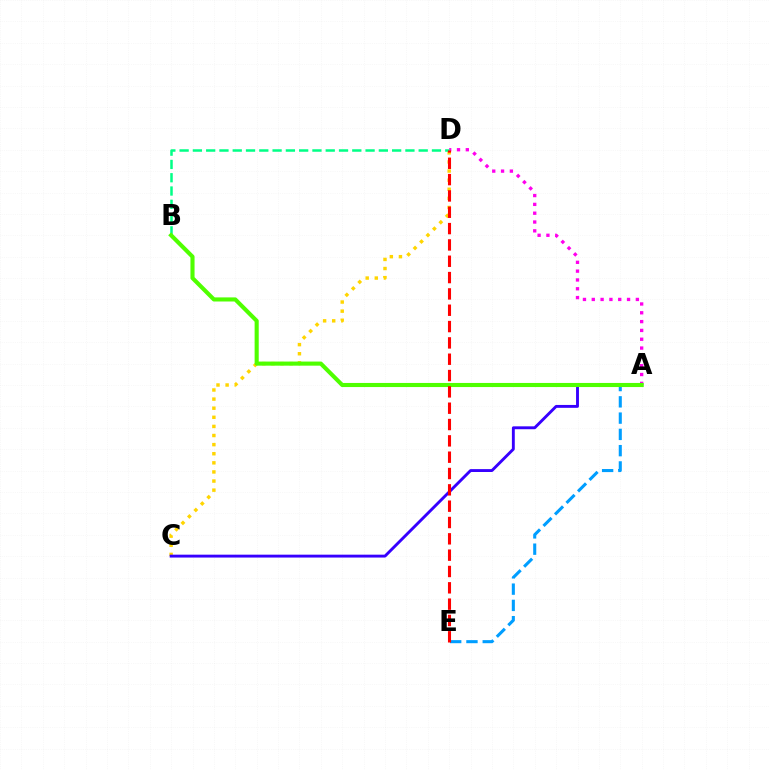{('A', 'D'): [{'color': '#ff00ed', 'line_style': 'dotted', 'thickness': 2.4}], ('A', 'E'): [{'color': '#009eff', 'line_style': 'dashed', 'thickness': 2.21}], ('C', 'D'): [{'color': '#ffd500', 'line_style': 'dotted', 'thickness': 2.47}], ('B', 'D'): [{'color': '#00ff86', 'line_style': 'dashed', 'thickness': 1.8}], ('A', 'C'): [{'color': '#3700ff', 'line_style': 'solid', 'thickness': 2.08}], ('A', 'B'): [{'color': '#4fff00', 'line_style': 'solid', 'thickness': 2.95}], ('D', 'E'): [{'color': '#ff0000', 'line_style': 'dashed', 'thickness': 2.22}]}